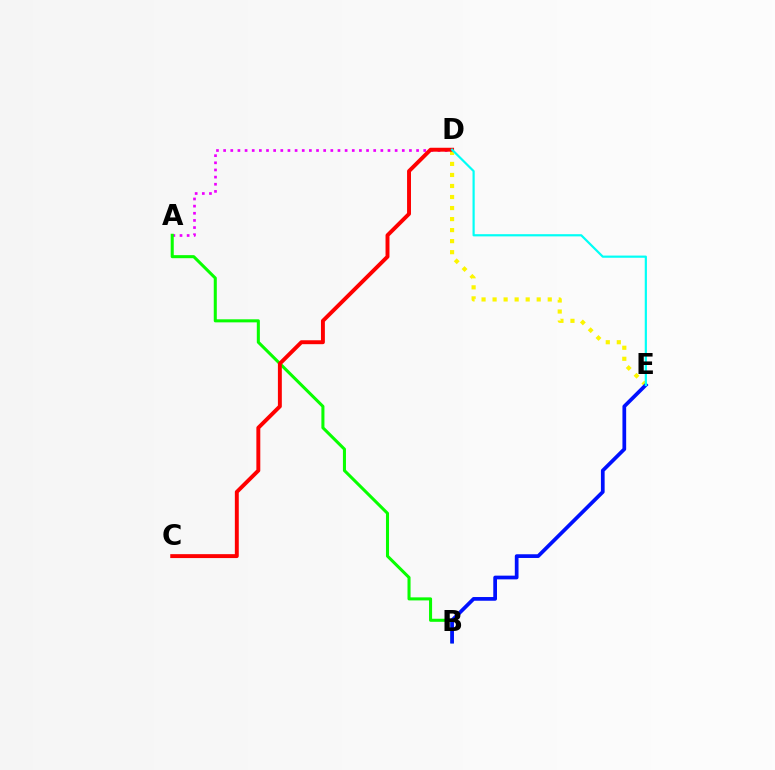{('A', 'D'): [{'color': '#ee00ff', 'line_style': 'dotted', 'thickness': 1.94}], ('D', 'E'): [{'color': '#fcf500', 'line_style': 'dotted', 'thickness': 3.0}, {'color': '#00fff6', 'line_style': 'solid', 'thickness': 1.58}], ('A', 'B'): [{'color': '#08ff00', 'line_style': 'solid', 'thickness': 2.2}], ('C', 'D'): [{'color': '#ff0000', 'line_style': 'solid', 'thickness': 2.82}], ('B', 'E'): [{'color': '#0010ff', 'line_style': 'solid', 'thickness': 2.68}]}